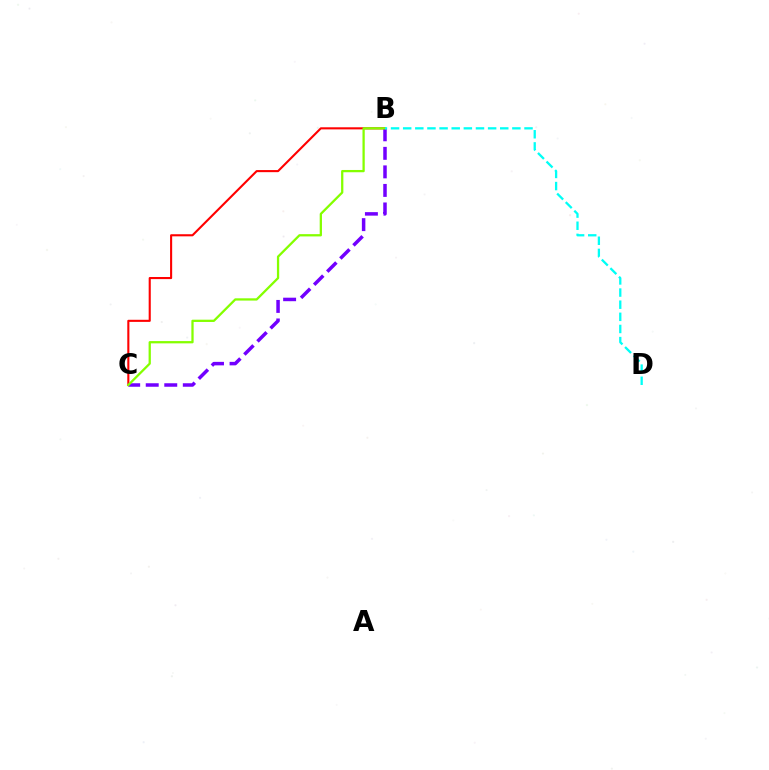{('B', 'C'): [{'color': '#ff0000', 'line_style': 'solid', 'thickness': 1.51}, {'color': '#7200ff', 'line_style': 'dashed', 'thickness': 2.52}, {'color': '#84ff00', 'line_style': 'solid', 'thickness': 1.64}], ('B', 'D'): [{'color': '#00fff6', 'line_style': 'dashed', 'thickness': 1.65}]}